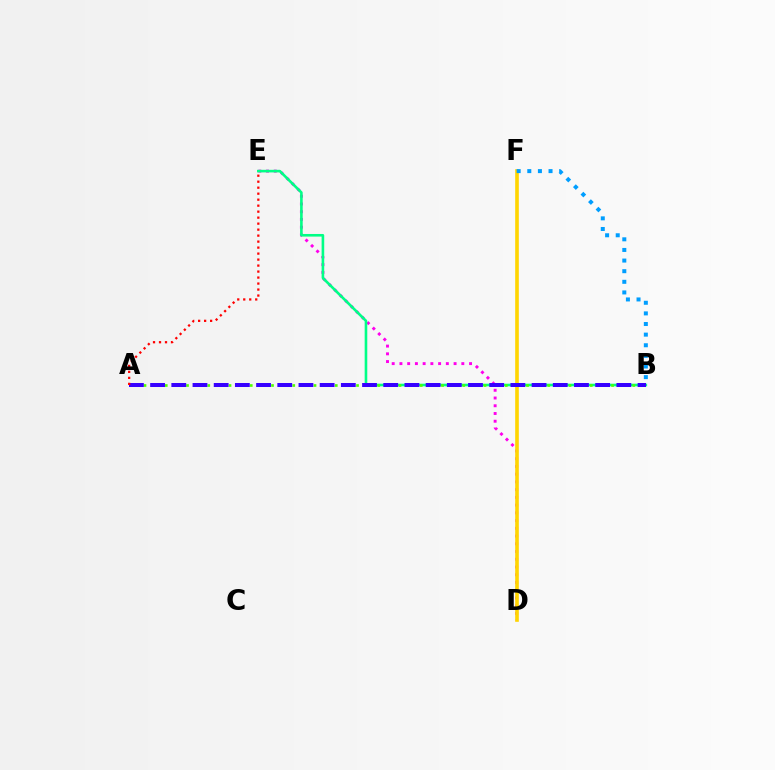{('D', 'E'): [{'color': '#ff00ed', 'line_style': 'dotted', 'thickness': 2.1}], ('B', 'E'): [{'color': '#00ff86', 'line_style': 'solid', 'thickness': 1.88}], ('A', 'B'): [{'color': '#4fff00', 'line_style': 'dotted', 'thickness': 1.92}, {'color': '#3700ff', 'line_style': 'dashed', 'thickness': 2.88}], ('D', 'F'): [{'color': '#ffd500', 'line_style': 'solid', 'thickness': 2.61}], ('B', 'F'): [{'color': '#009eff', 'line_style': 'dotted', 'thickness': 2.89}], ('A', 'E'): [{'color': '#ff0000', 'line_style': 'dotted', 'thickness': 1.63}]}